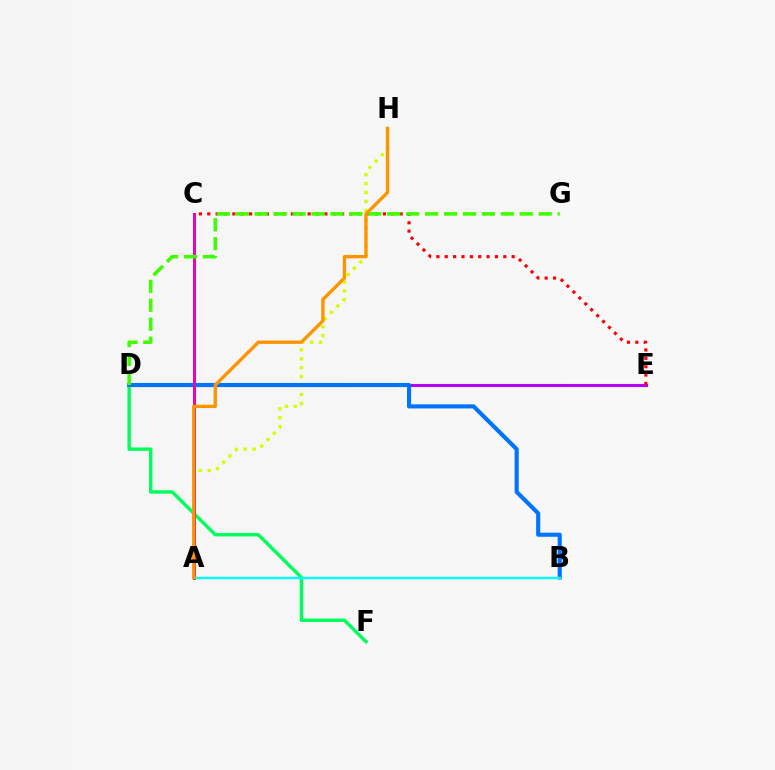{('D', 'F'): [{'color': '#00ff5c', 'line_style': 'solid', 'thickness': 2.44}], ('A', 'H'): [{'color': '#d1ff00', 'line_style': 'dotted', 'thickness': 2.43}, {'color': '#ff9400', 'line_style': 'solid', 'thickness': 2.42}], ('D', 'E'): [{'color': '#b900ff', 'line_style': 'solid', 'thickness': 2.21}], ('C', 'E'): [{'color': '#ff0000', 'line_style': 'dotted', 'thickness': 2.27}], ('A', 'C'): [{'color': '#2500ff', 'line_style': 'solid', 'thickness': 2.01}, {'color': '#ff00ac', 'line_style': 'solid', 'thickness': 1.9}], ('B', 'D'): [{'color': '#0074ff', 'line_style': 'solid', 'thickness': 2.96}], ('D', 'G'): [{'color': '#3dff00', 'line_style': 'dashed', 'thickness': 2.57}], ('A', 'B'): [{'color': '#00fff6', 'line_style': 'solid', 'thickness': 1.73}]}